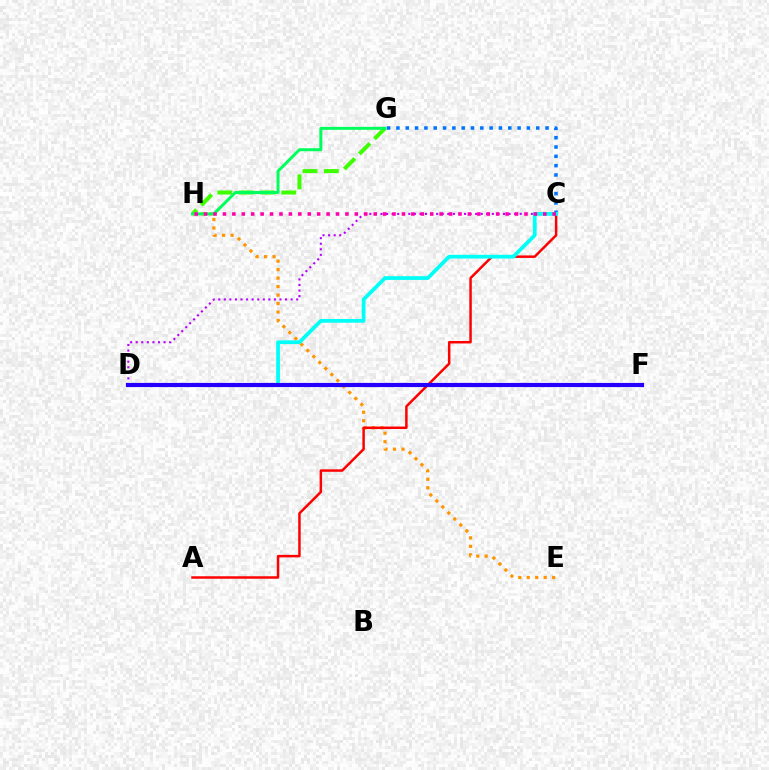{('G', 'H'): [{'color': '#3dff00', 'line_style': 'dashed', 'thickness': 2.9}, {'color': '#00ff5c', 'line_style': 'solid', 'thickness': 2.15}], ('C', 'G'): [{'color': '#0074ff', 'line_style': 'dotted', 'thickness': 2.53}], ('C', 'D'): [{'color': '#b900ff', 'line_style': 'dotted', 'thickness': 1.51}, {'color': '#00fff6', 'line_style': 'solid', 'thickness': 2.7}], ('E', 'H'): [{'color': '#ff9400', 'line_style': 'dotted', 'thickness': 2.3}], ('A', 'C'): [{'color': '#ff0000', 'line_style': 'solid', 'thickness': 1.79}], ('D', 'F'): [{'color': '#d1ff00', 'line_style': 'dotted', 'thickness': 1.99}, {'color': '#2500ff', 'line_style': 'solid', 'thickness': 2.99}], ('C', 'H'): [{'color': '#ff00ac', 'line_style': 'dotted', 'thickness': 2.56}]}